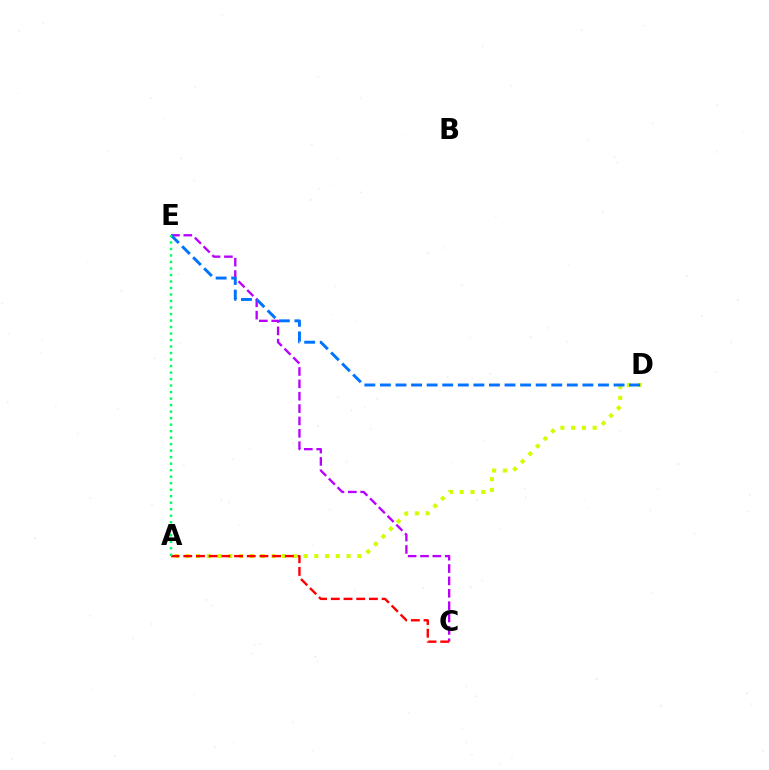{('C', 'E'): [{'color': '#b900ff', 'line_style': 'dashed', 'thickness': 1.68}], ('A', 'D'): [{'color': '#d1ff00', 'line_style': 'dotted', 'thickness': 2.92}], ('D', 'E'): [{'color': '#0074ff', 'line_style': 'dashed', 'thickness': 2.12}], ('A', 'C'): [{'color': '#ff0000', 'line_style': 'dashed', 'thickness': 1.73}], ('A', 'E'): [{'color': '#00ff5c', 'line_style': 'dotted', 'thickness': 1.77}]}